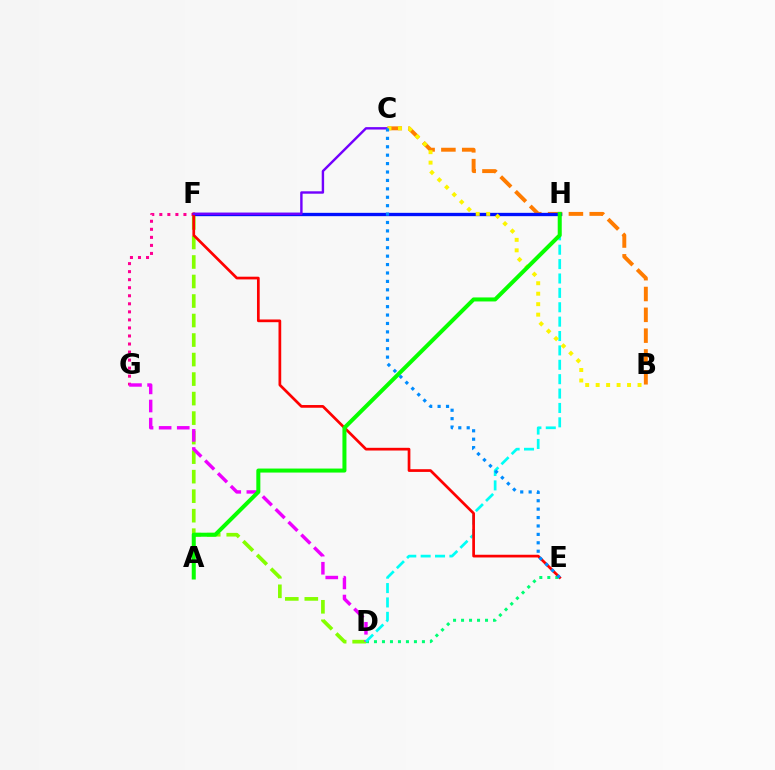{('D', 'F'): [{'color': '#84ff00', 'line_style': 'dashed', 'thickness': 2.65}], ('F', 'G'): [{'color': '#ff0094', 'line_style': 'dotted', 'thickness': 2.18}], ('D', 'G'): [{'color': '#ee00ff', 'line_style': 'dashed', 'thickness': 2.46}], ('D', 'E'): [{'color': '#00ff74', 'line_style': 'dotted', 'thickness': 2.17}], ('B', 'C'): [{'color': '#ff7c00', 'line_style': 'dashed', 'thickness': 2.83}, {'color': '#fcf500', 'line_style': 'dotted', 'thickness': 2.84}], ('F', 'H'): [{'color': '#0010ff', 'line_style': 'solid', 'thickness': 2.39}], ('D', 'H'): [{'color': '#00fff6', 'line_style': 'dashed', 'thickness': 1.95}], ('E', 'F'): [{'color': '#ff0000', 'line_style': 'solid', 'thickness': 1.95}], ('C', 'F'): [{'color': '#7200ff', 'line_style': 'solid', 'thickness': 1.73}], ('A', 'H'): [{'color': '#08ff00', 'line_style': 'solid', 'thickness': 2.89}], ('C', 'E'): [{'color': '#008cff', 'line_style': 'dotted', 'thickness': 2.29}]}